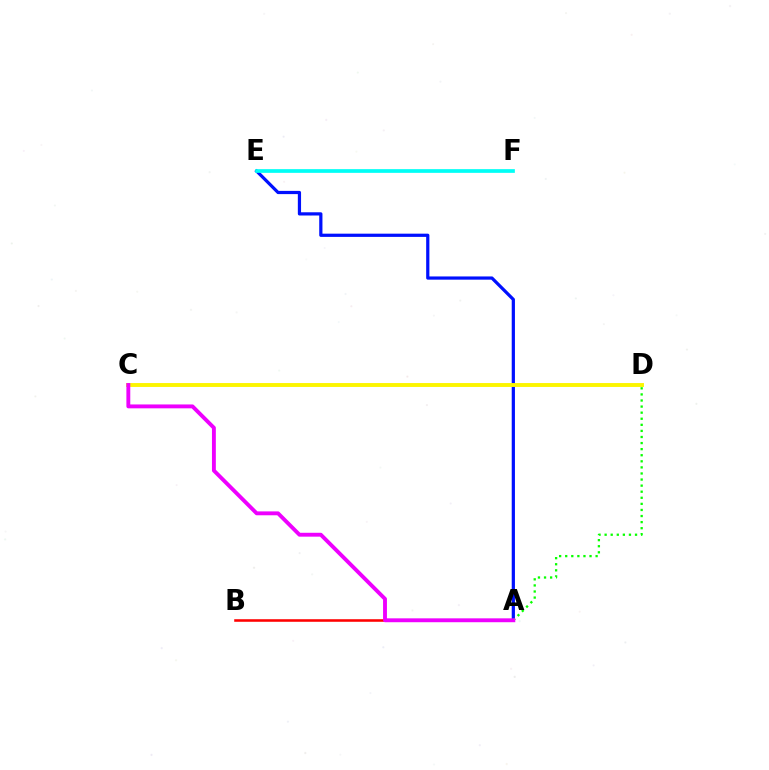{('A', 'B'): [{'color': '#ff0000', 'line_style': 'solid', 'thickness': 1.84}], ('A', 'E'): [{'color': '#0010ff', 'line_style': 'solid', 'thickness': 2.32}], ('A', 'D'): [{'color': '#08ff00', 'line_style': 'dotted', 'thickness': 1.65}], ('E', 'F'): [{'color': '#00fff6', 'line_style': 'solid', 'thickness': 2.66}], ('C', 'D'): [{'color': '#fcf500', 'line_style': 'solid', 'thickness': 2.8}], ('A', 'C'): [{'color': '#ee00ff', 'line_style': 'solid', 'thickness': 2.79}]}